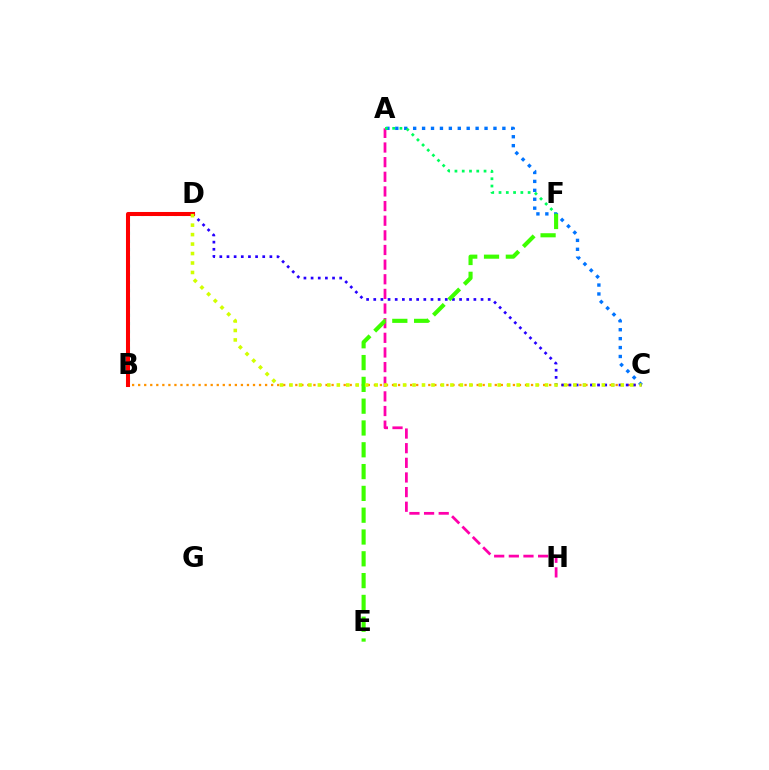{('B', 'D'): [{'color': '#00fff6', 'line_style': 'dotted', 'thickness': 2.23}, {'color': '#b900ff', 'line_style': 'dotted', 'thickness': 1.64}, {'color': '#ff0000', 'line_style': 'solid', 'thickness': 2.91}], ('A', 'H'): [{'color': '#ff00ac', 'line_style': 'dashed', 'thickness': 1.99}], ('B', 'C'): [{'color': '#ff9400', 'line_style': 'dotted', 'thickness': 1.64}], ('A', 'C'): [{'color': '#0074ff', 'line_style': 'dotted', 'thickness': 2.42}], ('C', 'D'): [{'color': '#2500ff', 'line_style': 'dotted', 'thickness': 1.94}, {'color': '#d1ff00', 'line_style': 'dotted', 'thickness': 2.57}], ('A', 'F'): [{'color': '#00ff5c', 'line_style': 'dotted', 'thickness': 1.98}], ('E', 'F'): [{'color': '#3dff00', 'line_style': 'dashed', 'thickness': 2.96}]}